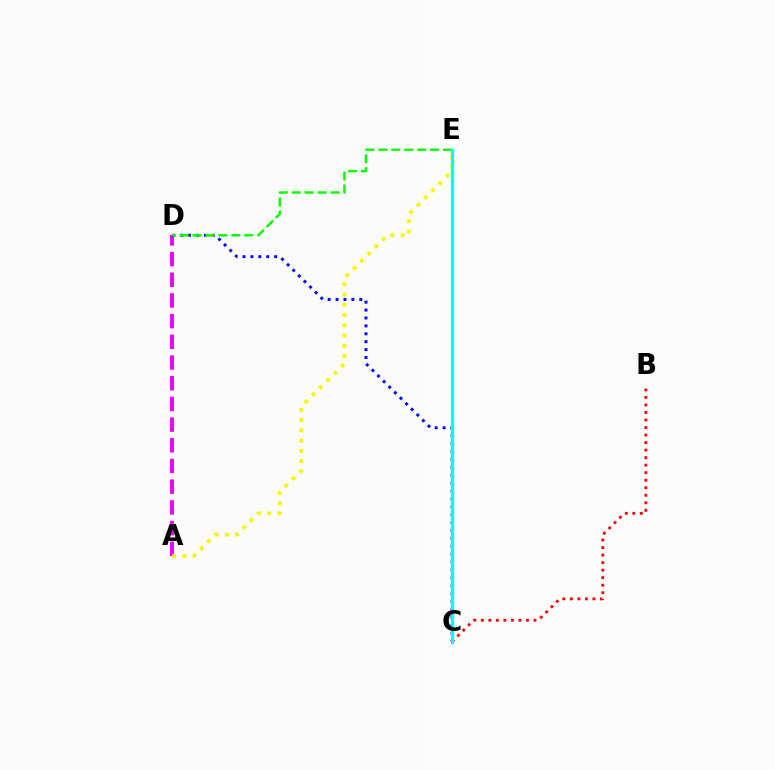{('B', 'C'): [{'color': '#ff0000', 'line_style': 'dotted', 'thickness': 2.04}], ('A', 'D'): [{'color': '#ee00ff', 'line_style': 'dashed', 'thickness': 2.81}], ('C', 'D'): [{'color': '#0010ff', 'line_style': 'dotted', 'thickness': 2.15}], ('D', 'E'): [{'color': '#08ff00', 'line_style': 'dashed', 'thickness': 1.76}], ('A', 'E'): [{'color': '#fcf500', 'line_style': 'dotted', 'thickness': 2.79}], ('C', 'E'): [{'color': '#00fff6', 'line_style': 'solid', 'thickness': 2.31}]}